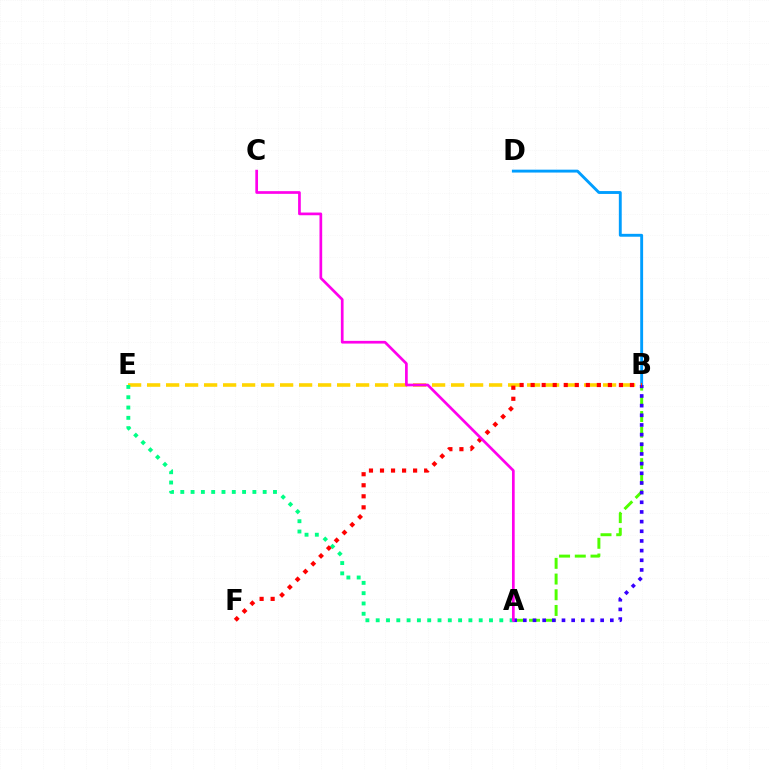{('A', 'B'): [{'color': '#4fff00', 'line_style': 'dashed', 'thickness': 2.13}, {'color': '#3700ff', 'line_style': 'dotted', 'thickness': 2.63}], ('B', 'D'): [{'color': '#009eff', 'line_style': 'solid', 'thickness': 2.08}], ('B', 'E'): [{'color': '#ffd500', 'line_style': 'dashed', 'thickness': 2.58}], ('A', 'E'): [{'color': '#00ff86', 'line_style': 'dotted', 'thickness': 2.8}], ('B', 'F'): [{'color': '#ff0000', 'line_style': 'dotted', 'thickness': 3.0}], ('A', 'C'): [{'color': '#ff00ed', 'line_style': 'solid', 'thickness': 1.95}]}